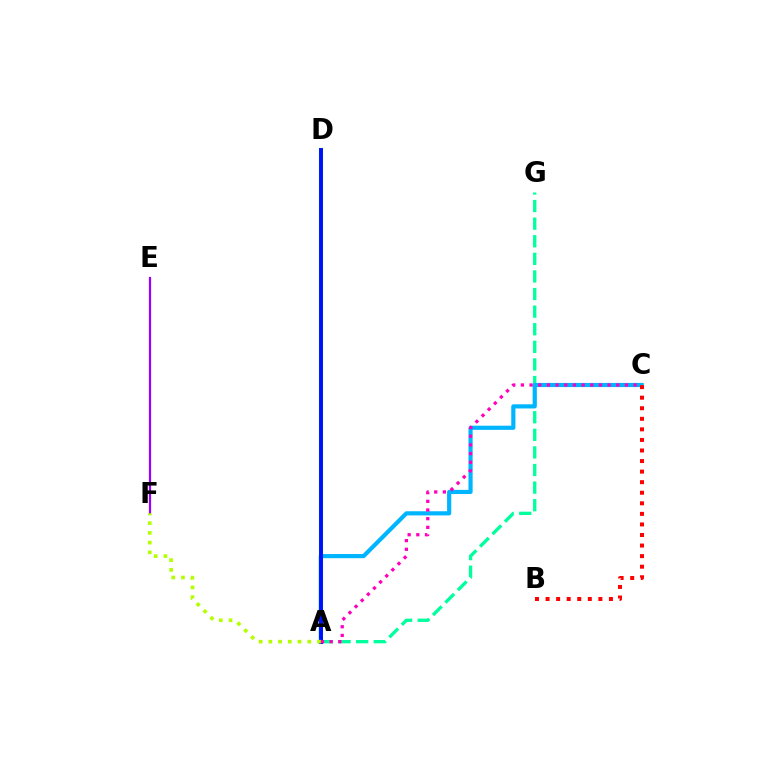{('A', 'D'): [{'color': '#08ff00', 'line_style': 'solid', 'thickness': 2.95}, {'color': '#ffa500', 'line_style': 'solid', 'thickness': 1.58}, {'color': '#0010ff', 'line_style': 'solid', 'thickness': 2.8}], ('A', 'G'): [{'color': '#00ff9d', 'line_style': 'dashed', 'thickness': 2.39}], ('A', 'C'): [{'color': '#00b5ff', 'line_style': 'solid', 'thickness': 2.99}, {'color': '#ff00bd', 'line_style': 'dotted', 'thickness': 2.36}], ('B', 'C'): [{'color': '#ff0000', 'line_style': 'dotted', 'thickness': 2.87}], ('E', 'F'): [{'color': '#9b00ff', 'line_style': 'solid', 'thickness': 1.59}], ('A', 'F'): [{'color': '#b3ff00', 'line_style': 'dotted', 'thickness': 2.64}]}